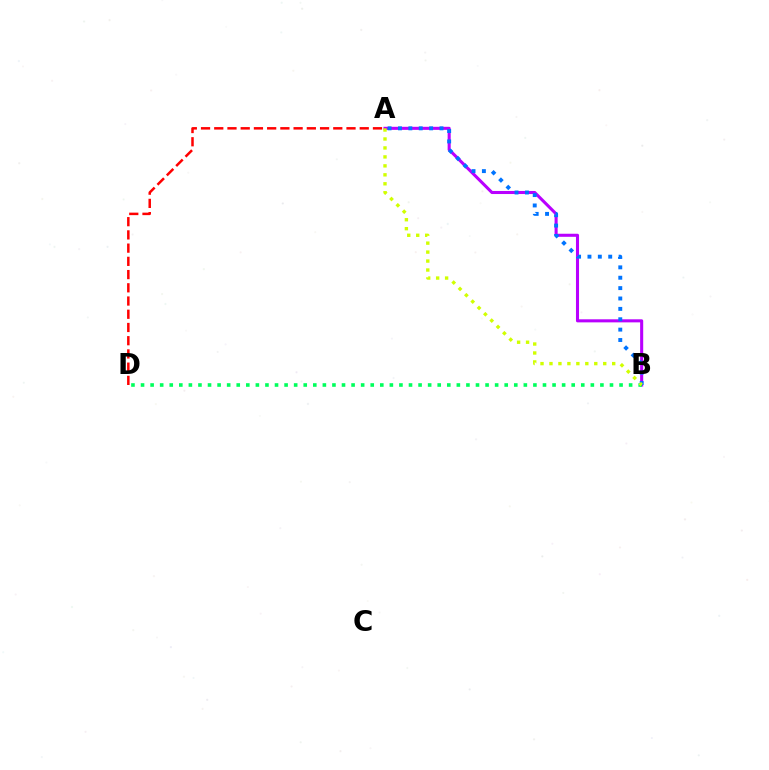{('A', 'B'): [{'color': '#b900ff', 'line_style': 'solid', 'thickness': 2.21}, {'color': '#0074ff', 'line_style': 'dotted', 'thickness': 2.82}, {'color': '#d1ff00', 'line_style': 'dotted', 'thickness': 2.43}], ('A', 'D'): [{'color': '#ff0000', 'line_style': 'dashed', 'thickness': 1.8}], ('B', 'D'): [{'color': '#00ff5c', 'line_style': 'dotted', 'thickness': 2.6}]}